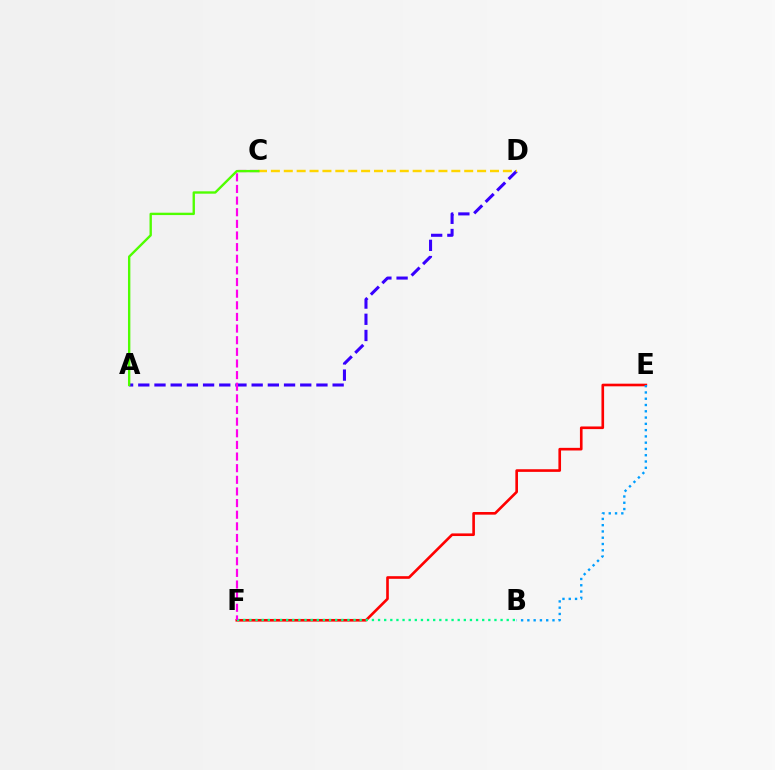{('E', 'F'): [{'color': '#ff0000', 'line_style': 'solid', 'thickness': 1.9}], ('A', 'D'): [{'color': '#3700ff', 'line_style': 'dashed', 'thickness': 2.2}], ('B', 'E'): [{'color': '#009eff', 'line_style': 'dotted', 'thickness': 1.71}], ('B', 'F'): [{'color': '#00ff86', 'line_style': 'dotted', 'thickness': 1.66}], ('C', 'F'): [{'color': '#ff00ed', 'line_style': 'dashed', 'thickness': 1.58}], ('C', 'D'): [{'color': '#ffd500', 'line_style': 'dashed', 'thickness': 1.75}], ('A', 'C'): [{'color': '#4fff00', 'line_style': 'solid', 'thickness': 1.7}]}